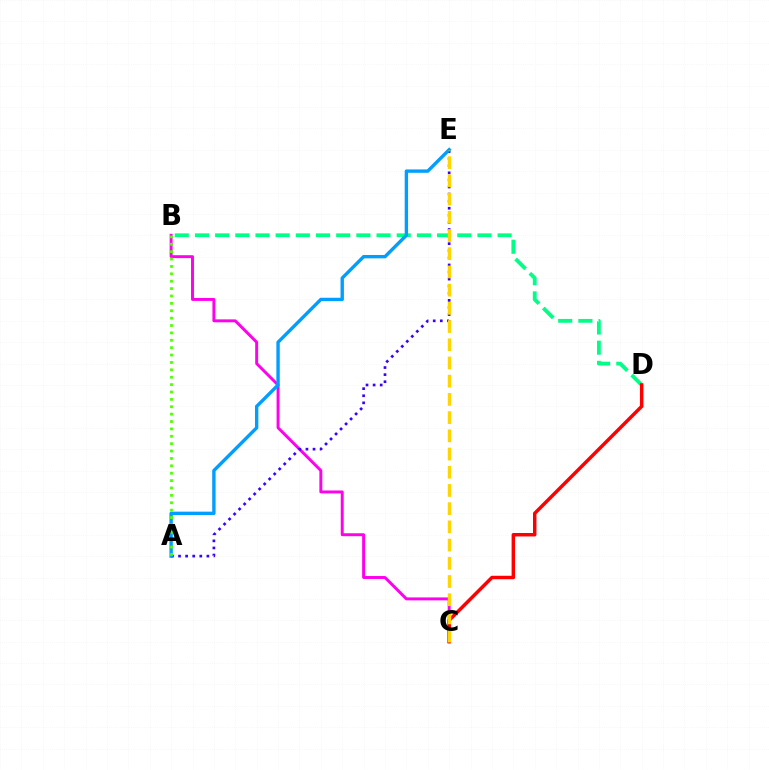{('B', 'C'): [{'color': '#ff00ed', 'line_style': 'solid', 'thickness': 2.11}], ('A', 'E'): [{'color': '#3700ff', 'line_style': 'dotted', 'thickness': 1.93}, {'color': '#009eff', 'line_style': 'solid', 'thickness': 2.43}], ('B', 'D'): [{'color': '#00ff86', 'line_style': 'dashed', 'thickness': 2.74}], ('C', 'D'): [{'color': '#ff0000', 'line_style': 'solid', 'thickness': 2.49}], ('A', 'B'): [{'color': '#4fff00', 'line_style': 'dotted', 'thickness': 2.01}], ('C', 'E'): [{'color': '#ffd500', 'line_style': 'dashed', 'thickness': 2.47}]}